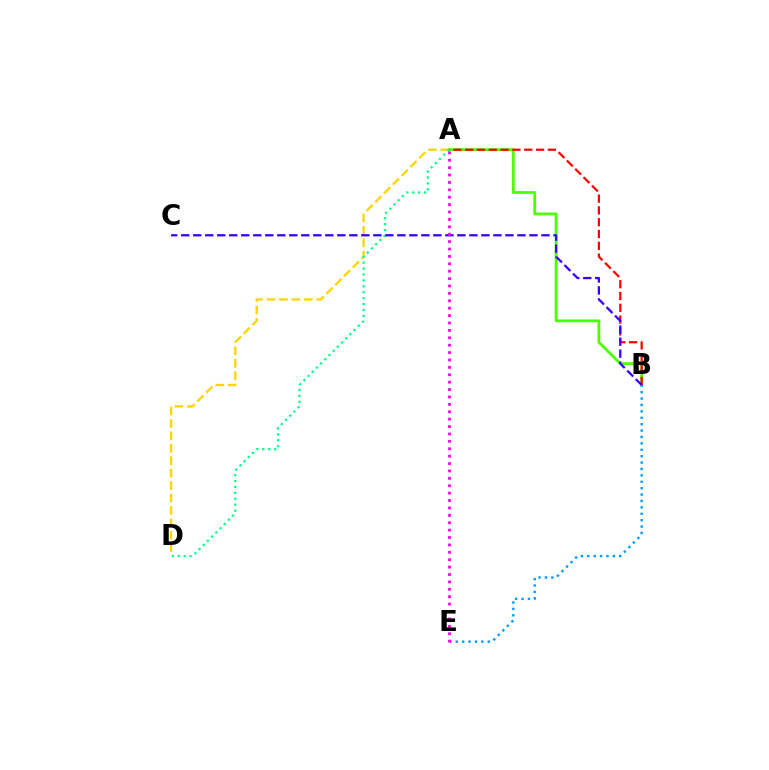{('A', 'B'): [{'color': '#4fff00', 'line_style': 'solid', 'thickness': 2.02}, {'color': '#ff0000', 'line_style': 'dashed', 'thickness': 1.6}], ('A', 'D'): [{'color': '#ffd500', 'line_style': 'dashed', 'thickness': 1.69}, {'color': '#00ff86', 'line_style': 'dotted', 'thickness': 1.61}], ('B', 'C'): [{'color': '#3700ff', 'line_style': 'dashed', 'thickness': 1.63}], ('B', 'E'): [{'color': '#009eff', 'line_style': 'dotted', 'thickness': 1.74}], ('A', 'E'): [{'color': '#ff00ed', 'line_style': 'dotted', 'thickness': 2.01}]}